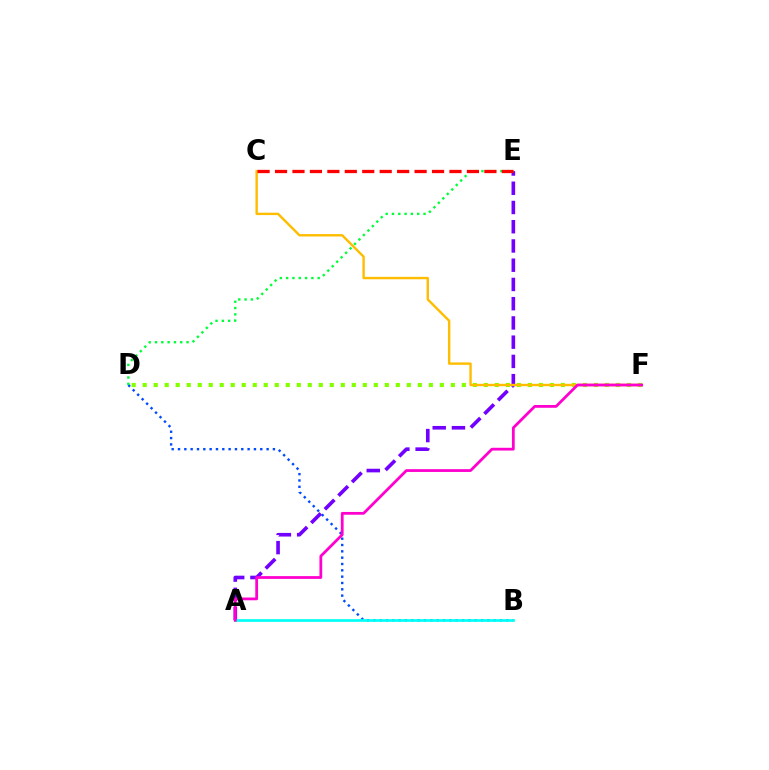{('A', 'E'): [{'color': '#7200ff', 'line_style': 'dashed', 'thickness': 2.61}], ('B', 'D'): [{'color': '#004bff', 'line_style': 'dotted', 'thickness': 1.72}], ('D', 'E'): [{'color': '#00ff39', 'line_style': 'dotted', 'thickness': 1.71}], ('A', 'B'): [{'color': '#00fff6', 'line_style': 'solid', 'thickness': 1.93}], ('D', 'F'): [{'color': '#84ff00', 'line_style': 'dotted', 'thickness': 2.99}], ('C', 'F'): [{'color': '#ffbd00', 'line_style': 'solid', 'thickness': 1.73}], ('C', 'E'): [{'color': '#ff0000', 'line_style': 'dashed', 'thickness': 2.37}], ('A', 'F'): [{'color': '#ff00cf', 'line_style': 'solid', 'thickness': 2.0}]}